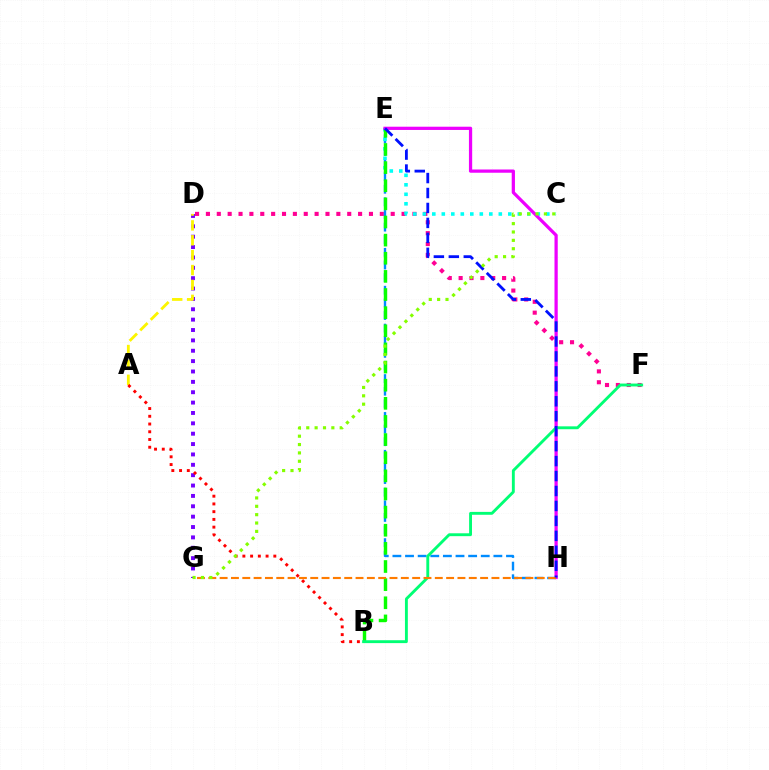{('D', 'F'): [{'color': '#ff0094', 'line_style': 'dotted', 'thickness': 2.95}], ('D', 'G'): [{'color': '#7200ff', 'line_style': 'dotted', 'thickness': 2.82}], ('E', 'H'): [{'color': '#008cff', 'line_style': 'dashed', 'thickness': 1.71}, {'color': '#ee00ff', 'line_style': 'solid', 'thickness': 2.33}, {'color': '#0010ff', 'line_style': 'dashed', 'thickness': 2.03}], ('C', 'E'): [{'color': '#00fff6', 'line_style': 'dotted', 'thickness': 2.58}], ('A', 'D'): [{'color': '#fcf500', 'line_style': 'dashed', 'thickness': 2.02}], ('B', 'E'): [{'color': '#08ff00', 'line_style': 'dashed', 'thickness': 2.46}], ('B', 'F'): [{'color': '#00ff74', 'line_style': 'solid', 'thickness': 2.07}], ('A', 'B'): [{'color': '#ff0000', 'line_style': 'dotted', 'thickness': 2.1}], ('G', 'H'): [{'color': '#ff7c00', 'line_style': 'dashed', 'thickness': 1.54}], ('C', 'G'): [{'color': '#84ff00', 'line_style': 'dotted', 'thickness': 2.27}]}